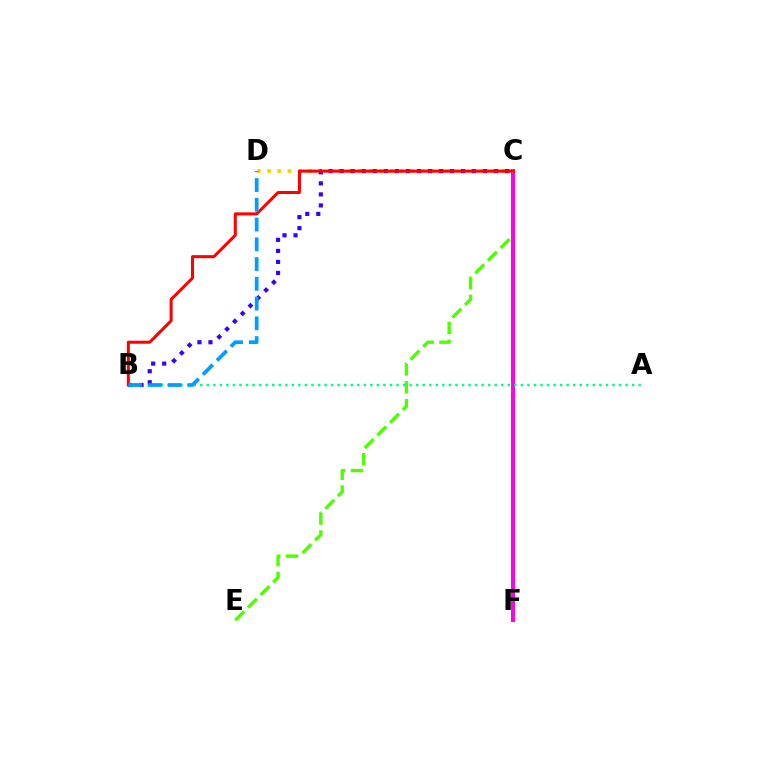{('C', 'E'): [{'color': '#4fff00', 'line_style': 'dashed', 'thickness': 2.44}], ('C', 'F'): [{'color': '#ff00ed', 'line_style': 'solid', 'thickness': 2.88}], ('C', 'D'): [{'color': '#ffd500', 'line_style': 'dotted', 'thickness': 2.77}], ('A', 'B'): [{'color': '#00ff86', 'line_style': 'dotted', 'thickness': 1.78}], ('B', 'C'): [{'color': '#3700ff', 'line_style': 'dotted', 'thickness': 3.0}, {'color': '#ff0000', 'line_style': 'solid', 'thickness': 2.18}], ('B', 'D'): [{'color': '#009eff', 'line_style': 'dashed', 'thickness': 2.68}]}